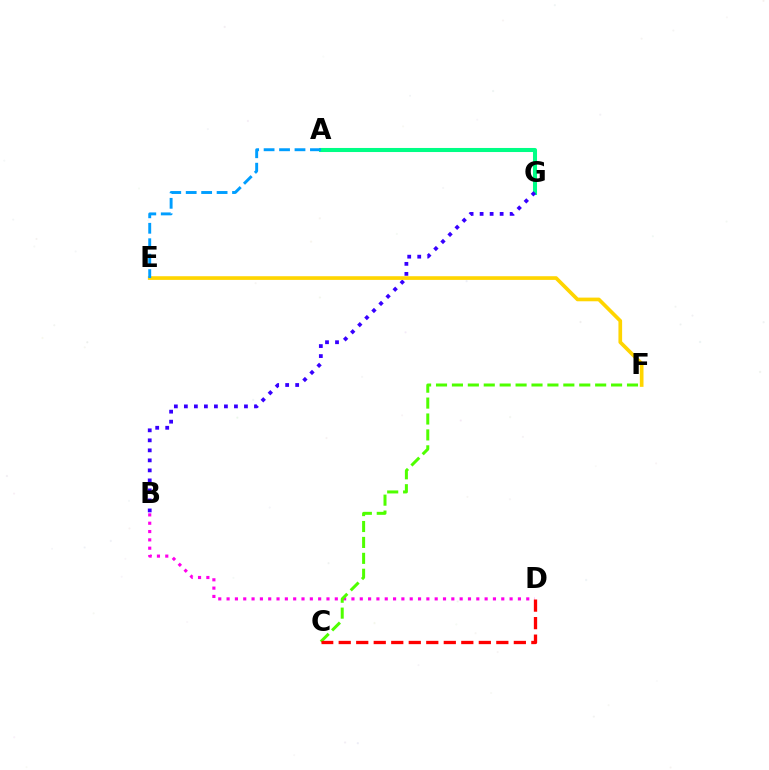{('B', 'D'): [{'color': '#ff00ed', 'line_style': 'dotted', 'thickness': 2.26}], ('A', 'G'): [{'color': '#00ff86', 'line_style': 'solid', 'thickness': 2.92}], ('B', 'G'): [{'color': '#3700ff', 'line_style': 'dotted', 'thickness': 2.72}], ('E', 'F'): [{'color': '#ffd500', 'line_style': 'solid', 'thickness': 2.65}], ('C', 'F'): [{'color': '#4fff00', 'line_style': 'dashed', 'thickness': 2.16}], ('A', 'E'): [{'color': '#009eff', 'line_style': 'dashed', 'thickness': 2.1}], ('C', 'D'): [{'color': '#ff0000', 'line_style': 'dashed', 'thickness': 2.38}]}